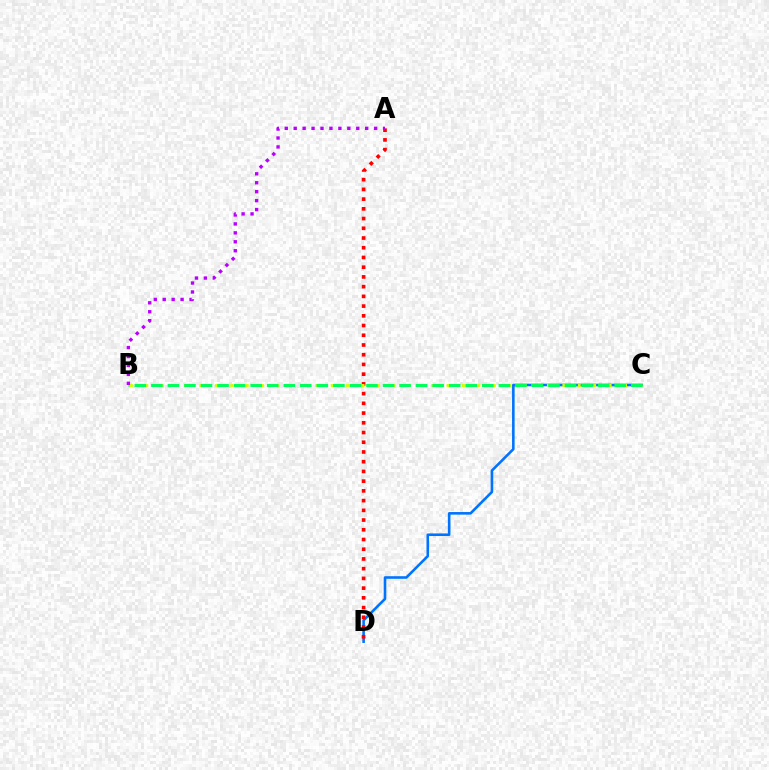{('C', 'D'): [{'color': '#0074ff', 'line_style': 'solid', 'thickness': 1.87}], ('A', 'D'): [{'color': '#ff0000', 'line_style': 'dotted', 'thickness': 2.64}], ('B', 'C'): [{'color': '#d1ff00', 'line_style': 'dotted', 'thickness': 2.1}, {'color': '#00ff5c', 'line_style': 'dashed', 'thickness': 2.25}], ('A', 'B'): [{'color': '#b900ff', 'line_style': 'dotted', 'thickness': 2.43}]}